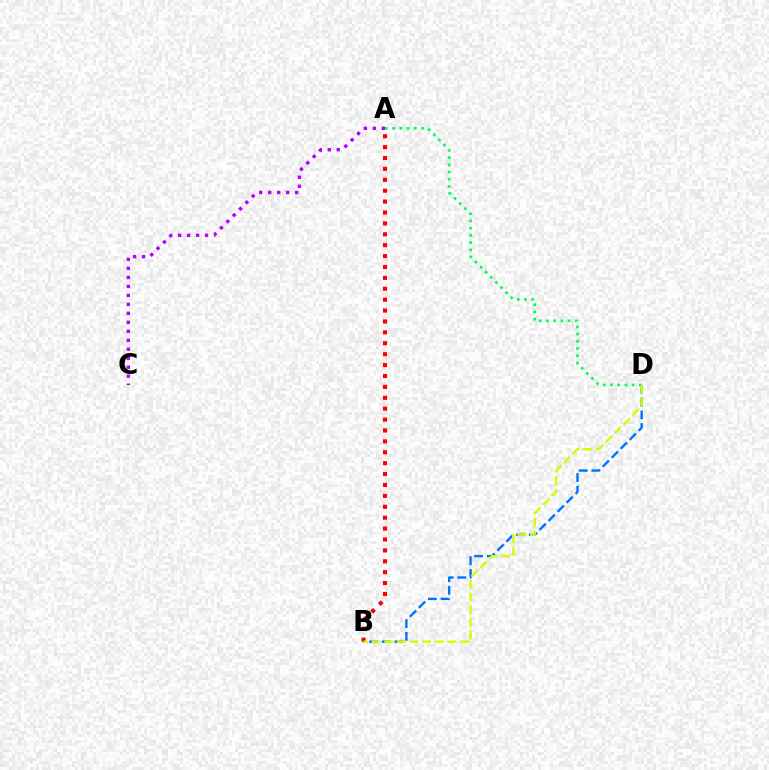{('A', 'C'): [{'color': '#b900ff', 'line_style': 'dotted', 'thickness': 2.44}], ('B', 'D'): [{'color': '#0074ff', 'line_style': 'dashed', 'thickness': 1.73}, {'color': '#d1ff00', 'line_style': 'dashed', 'thickness': 1.72}], ('A', 'B'): [{'color': '#ff0000', 'line_style': 'dotted', 'thickness': 2.96}], ('A', 'D'): [{'color': '#00ff5c', 'line_style': 'dotted', 'thickness': 1.96}]}